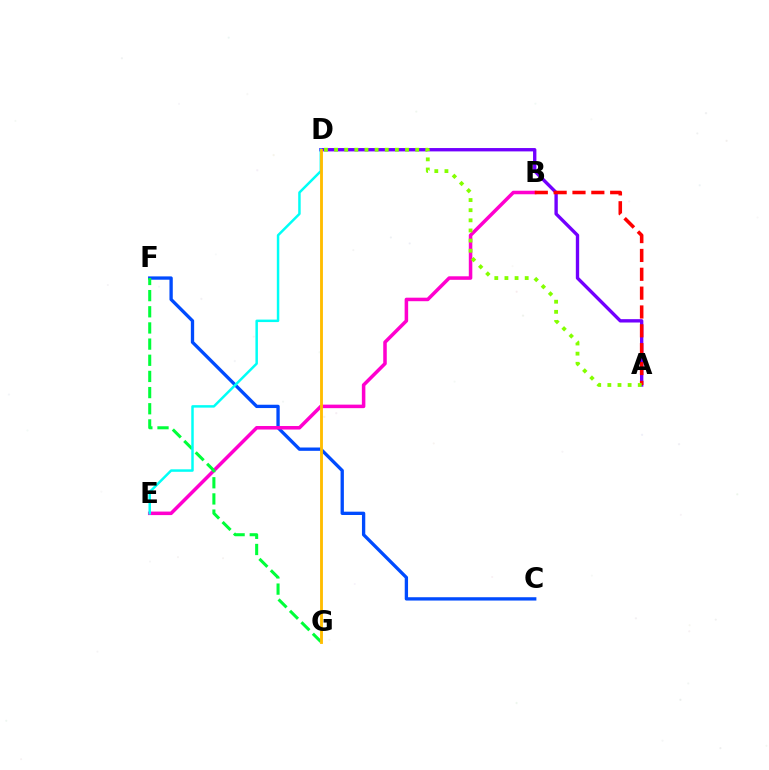{('C', 'F'): [{'color': '#004bff', 'line_style': 'solid', 'thickness': 2.39}], ('A', 'D'): [{'color': '#7200ff', 'line_style': 'solid', 'thickness': 2.41}, {'color': '#84ff00', 'line_style': 'dotted', 'thickness': 2.75}], ('B', 'E'): [{'color': '#ff00cf', 'line_style': 'solid', 'thickness': 2.54}], ('F', 'G'): [{'color': '#00ff39', 'line_style': 'dashed', 'thickness': 2.2}], ('A', 'B'): [{'color': '#ff0000', 'line_style': 'dashed', 'thickness': 2.56}], ('D', 'E'): [{'color': '#00fff6', 'line_style': 'solid', 'thickness': 1.79}], ('D', 'G'): [{'color': '#ffbd00', 'line_style': 'solid', 'thickness': 2.05}]}